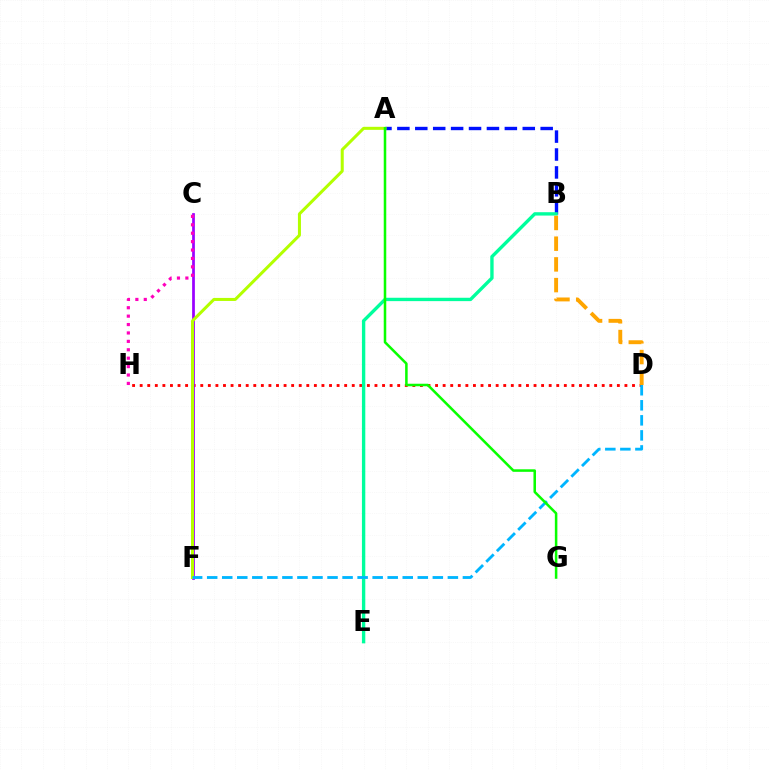{('A', 'B'): [{'color': '#0010ff', 'line_style': 'dashed', 'thickness': 2.43}], ('D', 'H'): [{'color': '#ff0000', 'line_style': 'dotted', 'thickness': 2.06}], ('C', 'F'): [{'color': '#9b00ff', 'line_style': 'solid', 'thickness': 1.97}], ('B', 'E'): [{'color': '#00ff9d', 'line_style': 'solid', 'thickness': 2.42}], ('C', 'H'): [{'color': '#ff00bd', 'line_style': 'dotted', 'thickness': 2.28}], ('A', 'F'): [{'color': '#b3ff00', 'line_style': 'solid', 'thickness': 2.18}], ('D', 'F'): [{'color': '#00b5ff', 'line_style': 'dashed', 'thickness': 2.04}], ('A', 'G'): [{'color': '#08ff00', 'line_style': 'solid', 'thickness': 1.82}], ('B', 'D'): [{'color': '#ffa500', 'line_style': 'dashed', 'thickness': 2.81}]}